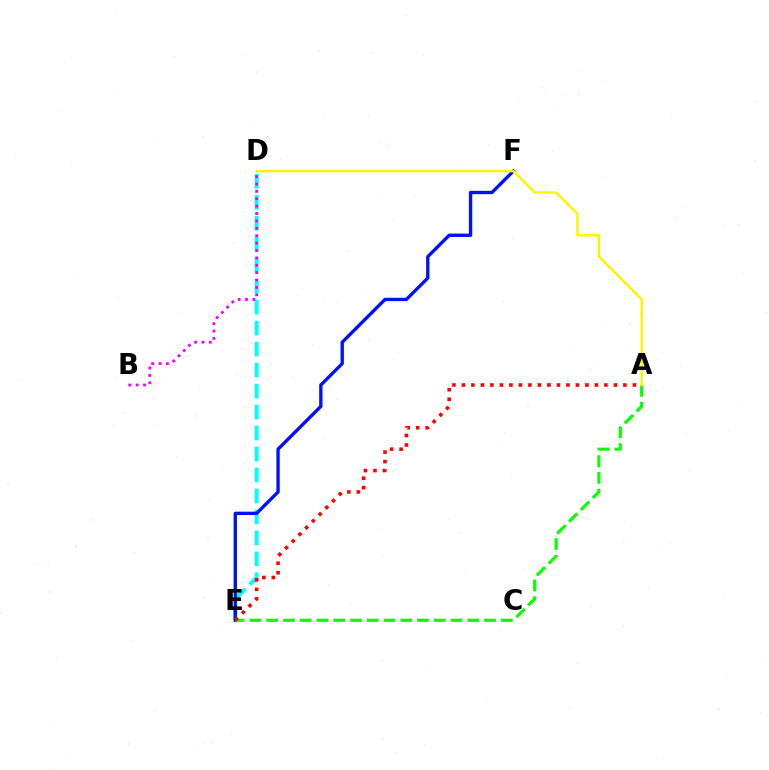{('D', 'E'): [{'color': '#00fff6', 'line_style': 'dashed', 'thickness': 2.85}], ('B', 'D'): [{'color': '#ee00ff', 'line_style': 'dotted', 'thickness': 2.01}], ('E', 'F'): [{'color': '#0010ff', 'line_style': 'solid', 'thickness': 2.41}], ('A', 'E'): [{'color': '#08ff00', 'line_style': 'dashed', 'thickness': 2.28}, {'color': '#ff0000', 'line_style': 'dotted', 'thickness': 2.58}], ('A', 'D'): [{'color': '#fcf500', 'line_style': 'solid', 'thickness': 1.77}]}